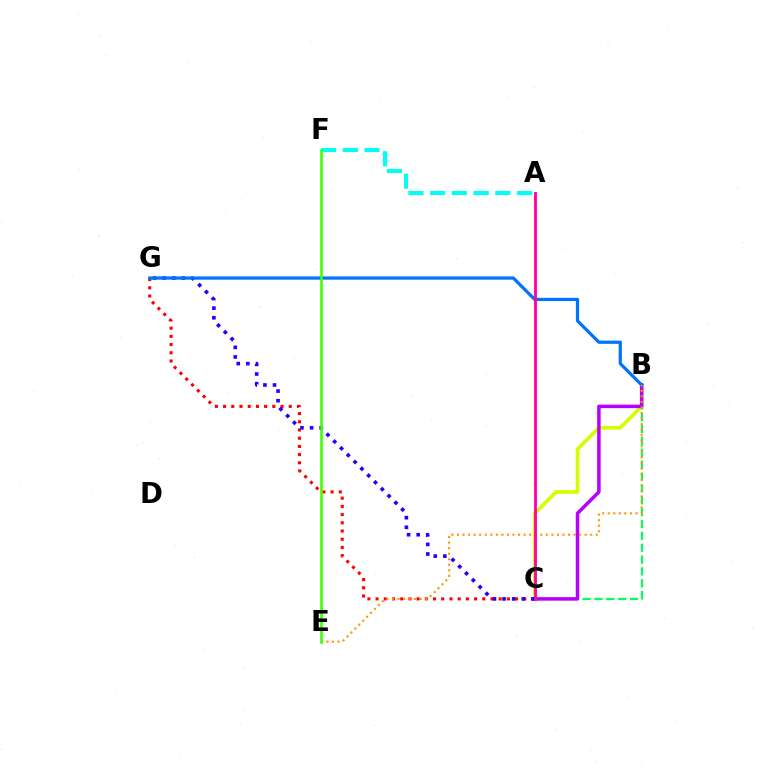{('B', 'C'): [{'color': '#d1ff00', 'line_style': 'solid', 'thickness': 2.63}, {'color': '#00ff5c', 'line_style': 'dashed', 'thickness': 1.61}, {'color': '#b900ff', 'line_style': 'solid', 'thickness': 2.52}], ('C', 'G'): [{'color': '#ff0000', 'line_style': 'dotted', 'thickness': 2.23}, {'color': '#2500ff', 'line_style': 'dotted', 'thickness': 2.61}], ('A', 'F'): [{'color': '#00fff6', 'line_style': 'dashed', 'thickness': 2.95}], ('B', 'G'): [{'color': '#0074ff', 'line_style': 'solid', 'thickness': 2.33}], ('B', 'E'): [{'color': '#ff9400', 'line_style': 'dotted', 'thickness': 1.51}], ('A', 'C'): [{'color': '#ff00ac', 'line_style': 'solid', 'thickness': 2.05}], ('E', 'F'): [{'color': '#3dff00', 'line_style': 'solid', 'thickness': 1.86}]}